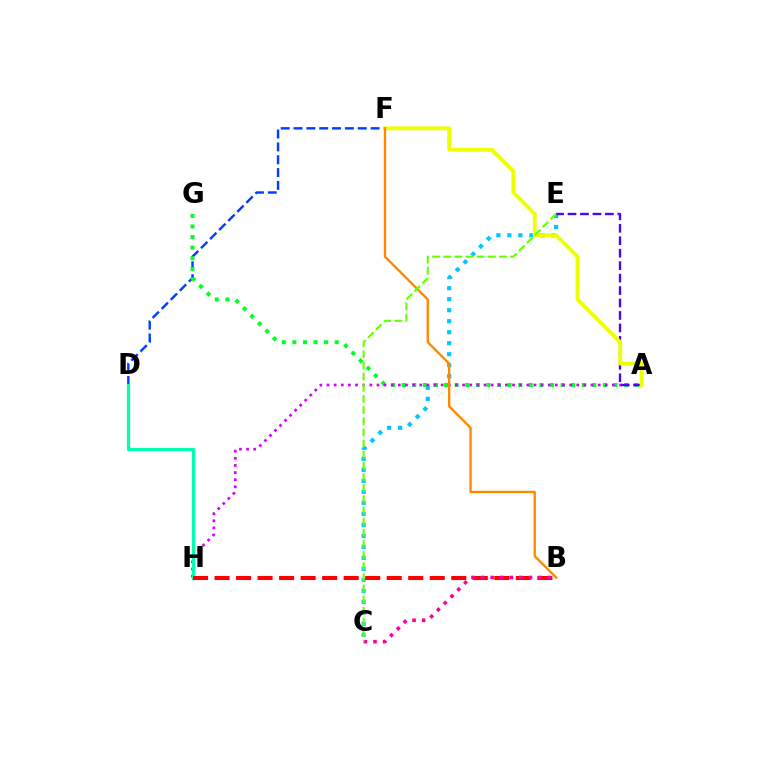{('D', 'F'): [{'color': '#003fff', 'line_style': 'dashed', 'thickness': 1.74}], ('C', 'E'): [{'color': '#00c7ff', 'line_style': 'dotted', 'thickness': 2.99}, {'color': '#66ff00', 'line_style': 'dashed', 'thickness': 1.52}], ('A', 'G'): [{'color': '#00ff27', 'line_style': 'dotted', 'thickness': 2.88}], ('A', 'H'): [{'color': '#d600ff', 'line_style': 'dotted', 'thickness': 1.94}], ('A', 'E'): [{'color': '#4f00ff', 'line_style': 'dashed', 'thickness': 1.69}], ('A', 'F'): [{'color': '#eeff00', 'line_style': 'solid', 'thickness': 2.79}], ('D', 'H'): [{'color': '#00ffaf', 'line_style': 'solid', 'thickness': 2.32}], ('B', 'H'): [{'color': '#ff0000', 'line_style': 'dashed', 'thickness': 2.92}], ('B', 'C'): [{'color': '#ff00a0', 'line_style': 'dotted', 'thickness': 2.6}], ('B', 'F'): [{'color': '#ff8800', 'line_style': 'solid', 'thickness': 1.7}]}